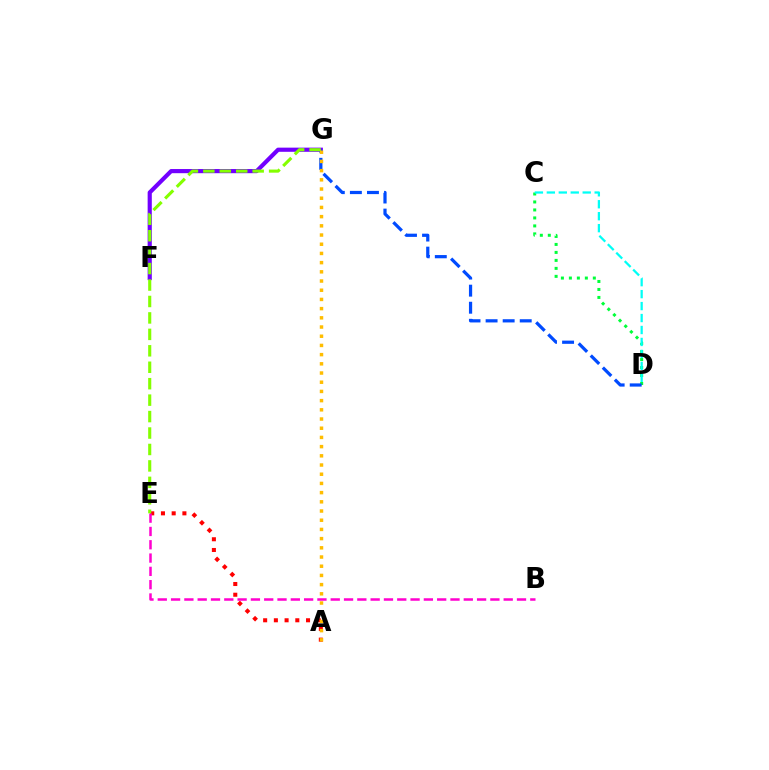{('A', 'E'): [{'color': '#ff0000', 'line_style': 'dotted', 'thickness': 2.91}], ('C', 'D'): [{'color': '#00ff39', 'line_style': 'dotted', 'thickness': 2.17}, {'color': '#00fff6', 'line_style': 'dashed', 'thickness': 1.62}], ('F', 'G'): [{'color': '#7200ff', 'line_style': 'solid', 'thickness': 3.0}], ('D', 'G'): [{'color': '#004bff', 'line_style': 'dashed', 'thickness': 2.32}], ('B', 'E'): [{'color': '#ff00cf', 'line_style': 'dashed', 'thickness': 1.81}], ('E', 'G'): [{'color': '#84ff00', 'line_style': 'dashed', 'thickness': 2.23}], ('A', 'G'): [{'color': '#ffbd00', 'line_style': 'dotted', 'thickness': 2.5}]}